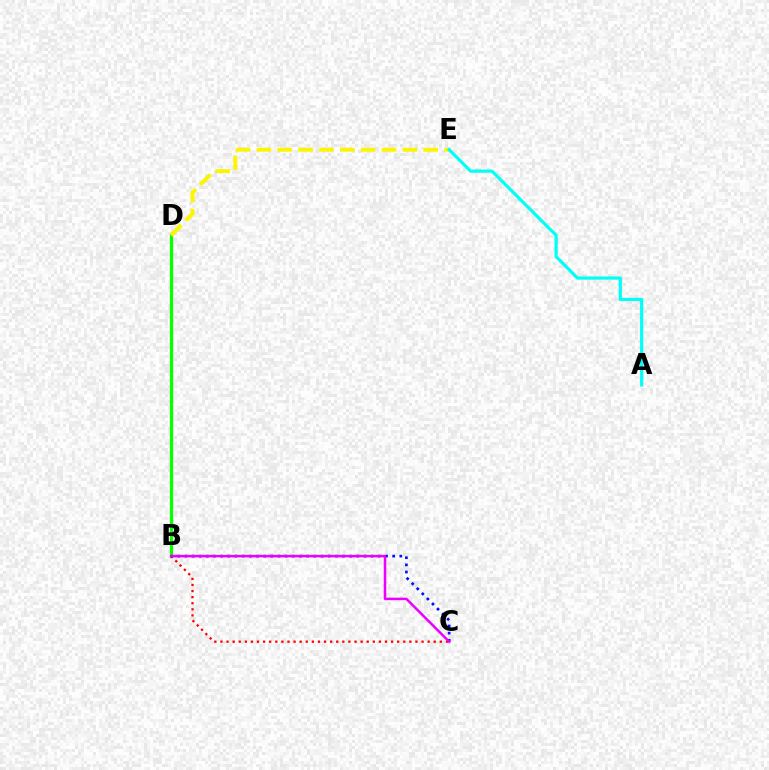{('B', 'D'): [{'color': '#08ff00', 'line_style': 'solid', 'thickness': 2.33}], ('B', 'C'): [{'color': '#ff0000', 'line_style': 'dotted', 'thickness': 1.66}, {'color': '#0010ff', 'line_style': 'dotted', 'thickness': 1.95}, {'color': '#ee00ff', 'line_style': 'solid', 'thickness': 1.81}], ('D', 'E'): [{'color': '#fcf500', 'line_style': 'dashed', 'thickness': 2.83}], ('A', 'E'): [{'color': '#00fff6', 'line_style': 'solid', 'thickness': 2.28}]}